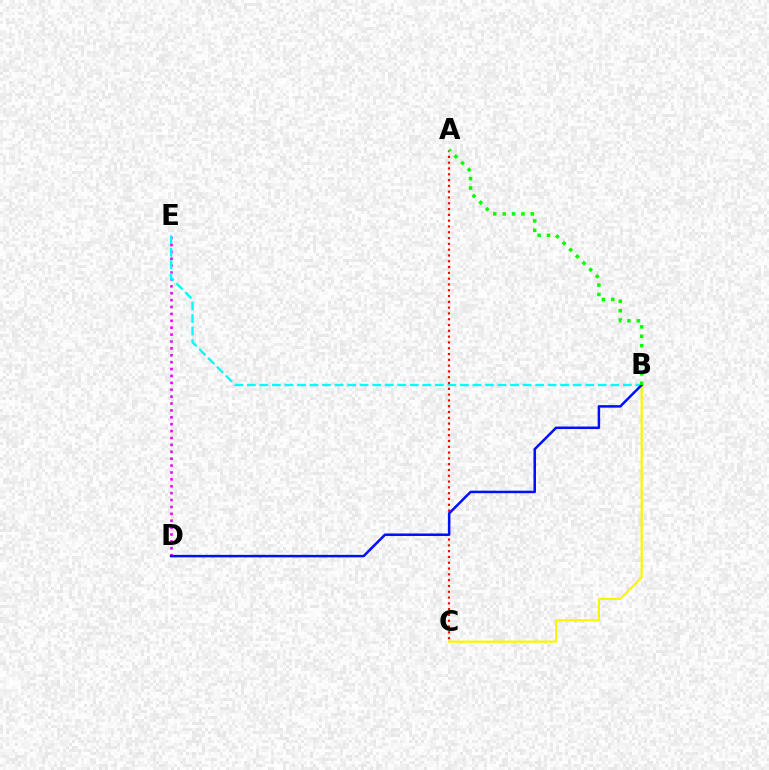{('D', 'E'): [{'color': '#ee00ff', 'line_style': 'dotted', 'thickness': 1.87}], ('B', 'E'): [{'color': '#00fff6', 'line_style': 'dashed', 'thickness': 1.7}], ('B', 'C'): [{'color': '#fcf500', 'line_style': 'solid', 'thickness': 1.57}], ('A', 'C'): [{'color': '#ff0000', 'line_style': 'dotted', 'thickness': 1.58}], ('B', 'D'): [{'color': '#0010ff', 'line_style': 'solid', 'thickness': 1.81}], ('A', 'B'): [{'color': '#08ff00', 'line_style': 'dotted', 'thickness': 2.55}]}